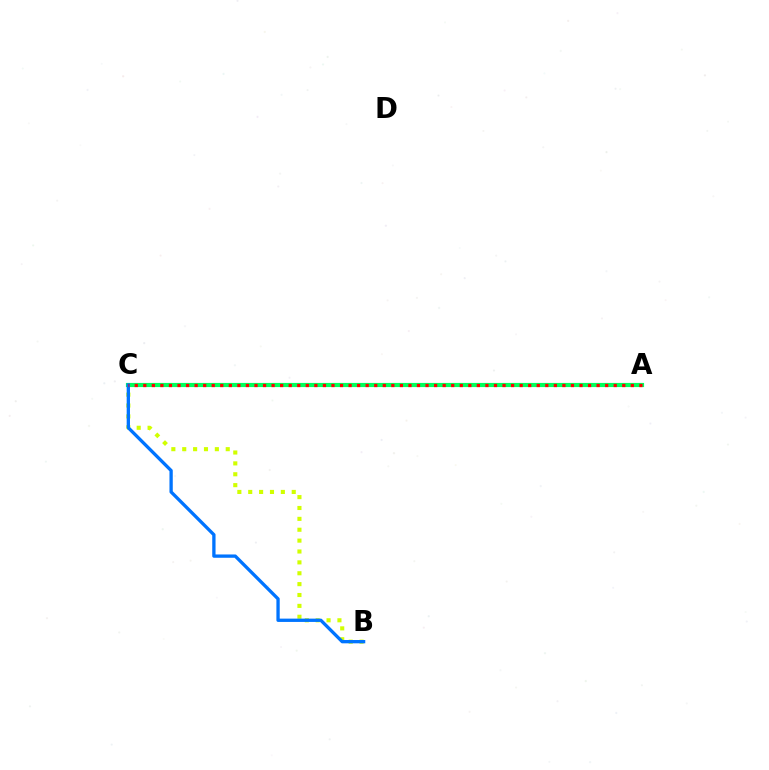{('B', 'C'): [{'color': '#d1ff00', 'line_style': 'dotted', 'thickness': 2.96}, {'color': '#0074ff', 'line_style': 'solid', 'thickness': 2.38}], ('A', 'C'): [{'color': '#b900ff', 'line_style': 'dotted', 'thickness': 1.96}, {'color': '#00ff5c', 'line_style': 'solid', 'thickness': 3.0}, {'color': '#ff0000', 'line_style': 'dotted', 'thickness': 2.32}]}